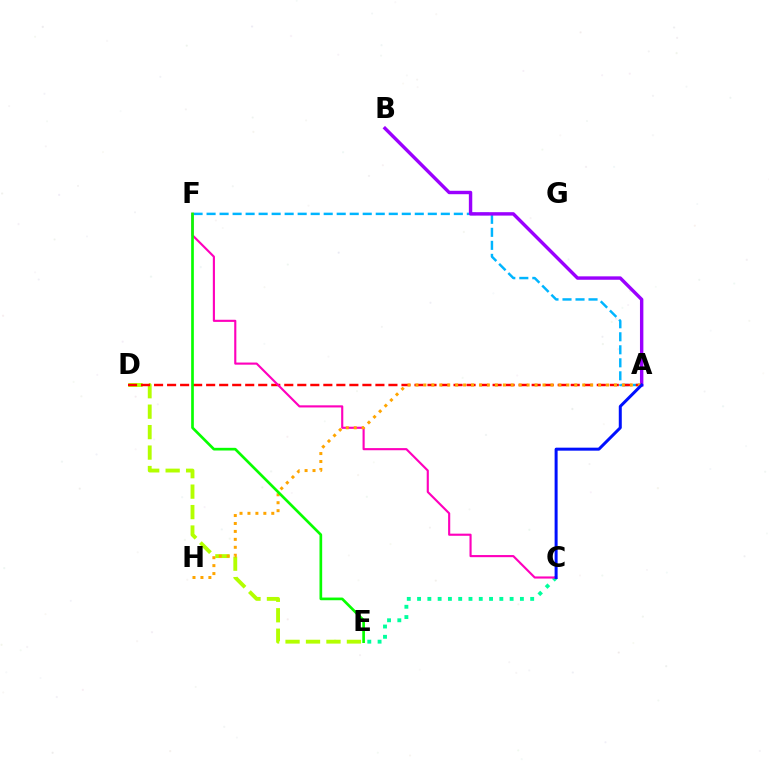{('A', 'F'): [{'color': '#00b5ff', 'line_style': 'dashed', 'thickness': 1.77}], ('A', 'B'): [{'color': '#9b00ff', 'line_style': 'solid', 'thickness': 2.46}], ('D', 'E'): [{'color': '#b3ff00', 'line_style': 'dashed', 'thickness': 2.78}], ('C', 'E'): [{'color': '#00ff9d', 'line_style': 'dotted', 'thickness': 2.79}], ('A', 'D'): [{'color': '#ff0000', 'line_style': 'dashed', 'thickness': 1.77}], ('C', 'F'): [{'color': '#ff00bd', 'line_style': 'solid', 'thickness': 1.54}], ('A', 'H'): [{'color': '#ffa500', 'line_style': 'dotted', 'thickness': 2.16}], ('A', 'C'): [{'color': '#0010ff', 'line_style': 'solid', 'thickness': 2.16}], ('E', 'F'): [{'color': '#08ff00', 'line_style': 'solid', 'thickness': 1.93}]}